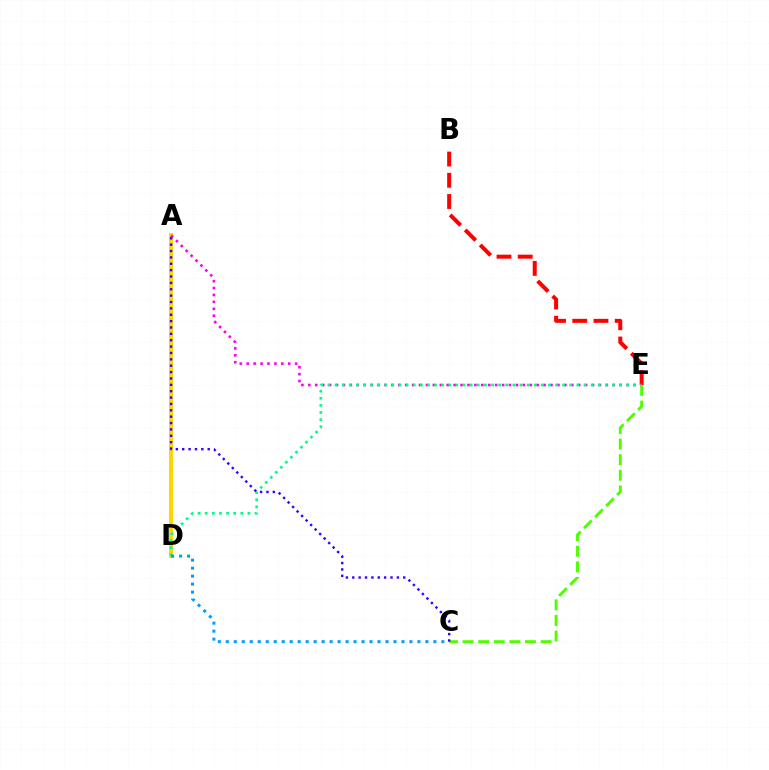{('B', 'E'): [{'color': '#ff0000', 'line_style': 'dashed', 'thickness': 2.88}], ('A', 'D'): [{'color': '#ffd500', 'line_style': 'solid', 'thickness': 2.89}], ('A', 'E'): [{'color': '#ff00ed', 'line_style': 'dotted', 'thickness': 1.88}], ('D', 'E'): [{'color': '#00ff86', 'line_style': 'dotted', 'thickness': 1.93}], ('C', 'E'): [{'color': '#4fff00', 'line_style': 'dashed', 'thickness': 2.12}], ('C', 'D'): [{'color': '#009eff', 'line_style': 'dotted', 'thickness': 2.17}], ('A', 'C'): [{'color': '#3700ff', 'line_style': 'dotted', 'thickness': 1.73}]}